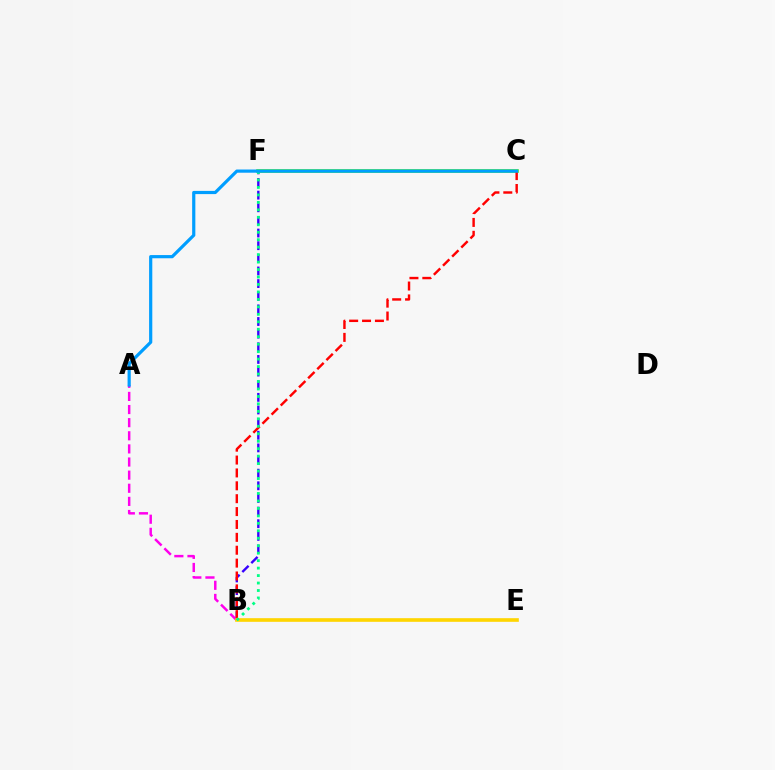{('C', 'F'): [{'color': '#4fff00', 'line_style': 'solid', 'thickness': 2.57}], ('B', 'F'): [{'color': '#3700ff', 'line_style': 'dashed', 'thickness': 1.72}, {'color': '#00ff86', 'line_style': 'dotted', 'thickness': 2.03}], ('A', 'B'): [{'color': '#ff00ed', 'line_style': 'dashed', 'thickness': 1.78}], ('B', 'C'): [{'color': '#ff0000', 'line_style': 'dashed', 'thickness': 1.75}], ('B', 'E'): [{'color': '#ffd500', 'line_style': 'solid', 'thickness': 2.62}], ('A', 'C'): [{'color': '#009eff', 'line_style': 'solid', 'thickness': 2.3}]}